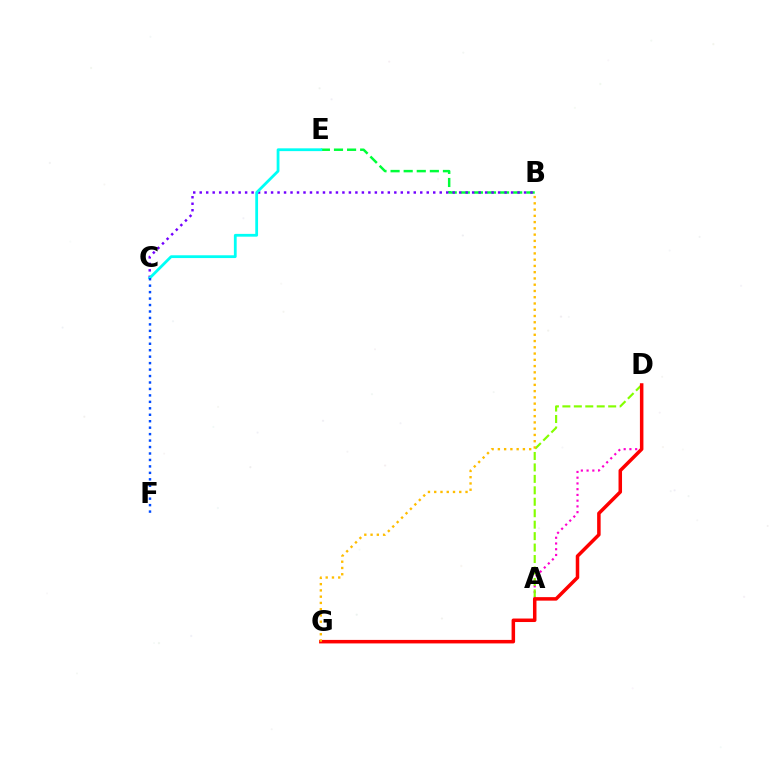{('B', 'E'): [{'color': '#00ff39', 'line_style': 'dashed', 'thickness': 1.78}], ('A', 'D'): [{'color': '#ff00cf', 'line_style': 'dotted', 'thickness': 1.56}, {'color': '#84ff00', 'line_style': 'dashed', 'thickness': 1.56}], ('B', 'C'): [{'color': '#7200ff', 'line_style': 'dotted', 'thickness': 1.76}], ('C', 'E'): [{'color': '#00fff6', 'line_style': 'solid', 'thickness': 2.01}], ('D', 'G'): [{'color': '#ff0000', 'line_style': 'solid', 'thickness': 2.52}], ('C', 'F'): [{'color': '#004bff', 'line_style': 'dotted', 'thickness': 1.75}], ('B', 'G'): [{'color': '#ffbd00', 'line_style': 'dotted', 'thickness': 1.7}]}